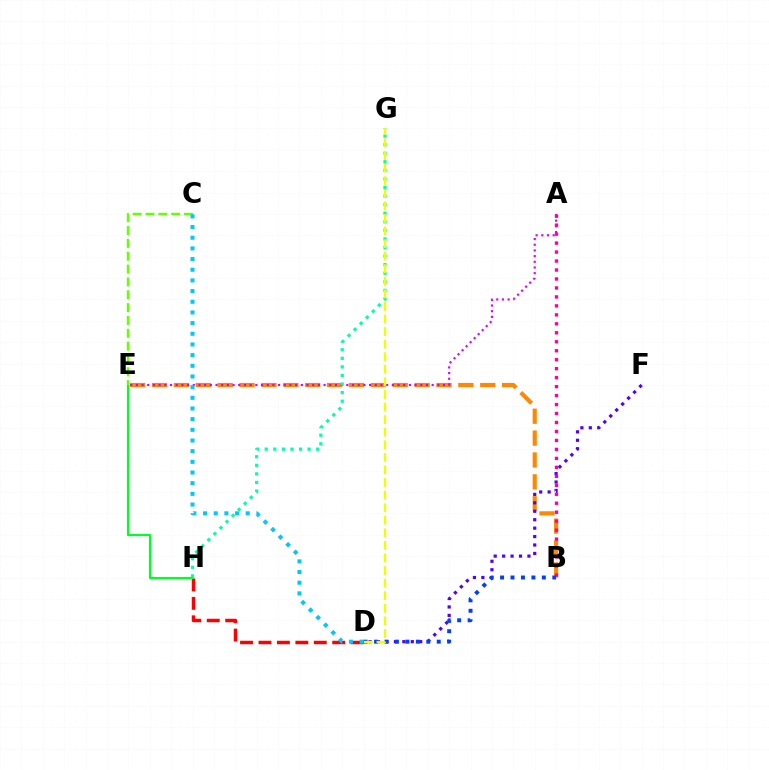{('B', 'E'): [{'color': '#ff8800', 'line_style': 'dashed', 'thickness': 2.97}], ('D', 'H'): [{'color': '#ff0000', 'line_style': 'dashed', 'thickness': 2.5}], ('E', 'H'): [{'color': '#00ff27', 'line_style': 'solid', 'thickness': 1.56}], ('D', 'F'): [{'color': '#4f00ff', 'line_style': 'dotted', 'thickness': 2.29}], ('A', 'E'): [{'color': '#d600ff', 'line_style': 'dotted', 'thickness': 1.55}], ('A', 'B'): [{'color': '#ff00a0', 'line_style': 'dotted', 'thickness': 2.44}], ('C', 'E'): [{'color': '#66ff00', 'line_style': 'dashed', 'thickness': 1.74}], ('C', 'D'): [{'color': '#00c7ff', 'line_style': 'dotted', 'thickness': 2.9}], ('G', 'H'): [{'color': '#00ffaf', 'line_style': 'dotted', 'thickness': 2.33}], ('B', 'D'): [{'color': '#003fff', 'line_style': 'dotted', 'thickness': 2.84}], ('D', 'G'): [{'color': '#eeff00', 'line_style': 'dashed', 'thickness': 1.71}]}